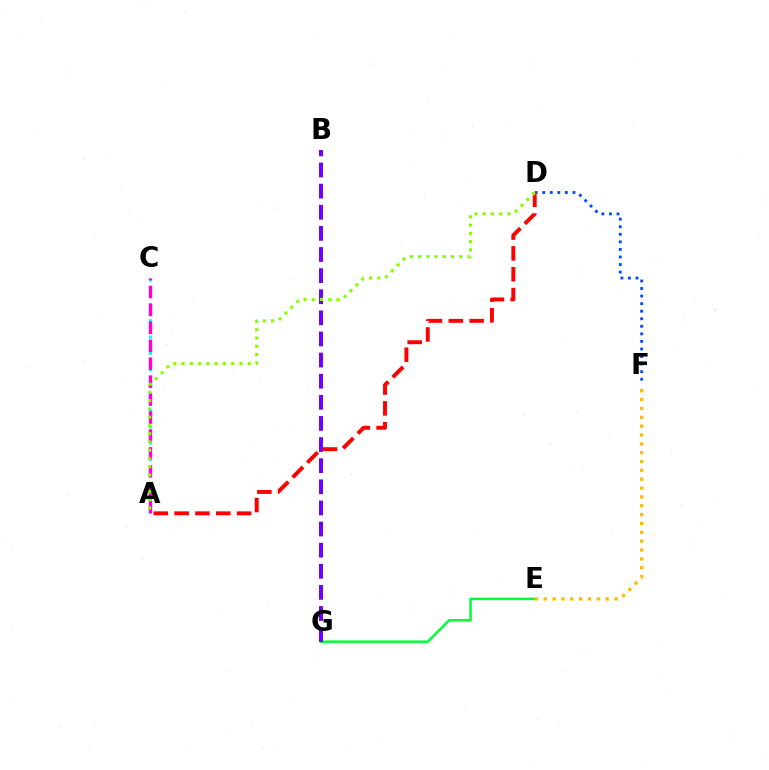{('E', 'G'): [{'color': '#00ff39', 'line_style': 'solid', 'thickness': 1.8}], ('B', 'G'): [{'color': '#7200ff', 'line_style': 'dashed', 'thickness': 2.87}], ('A', 'C'): [{'color': '#00fff6', 'line_style': 'dotted', 'thickness': 2.21}, {'color': '#ff00cf', 'line_style': 'dashed', 'thickness': 2.44}], ('D', 'F'): [{'color': '#004bff', 'line_style': 'dotted', 'thickness': 2.05}], ('E', 'F'): [{'color': '#ffbd00', 'line_style': 'dotted', 'thickness': 2.4}], ('A', 'D'): [{'color': '#ff0000', 'line_style': 'dashed', 'thickness': 2.83}, {'color': '#84ff00', 'line_style': 'dotted', 'thickness': 2.25}]}